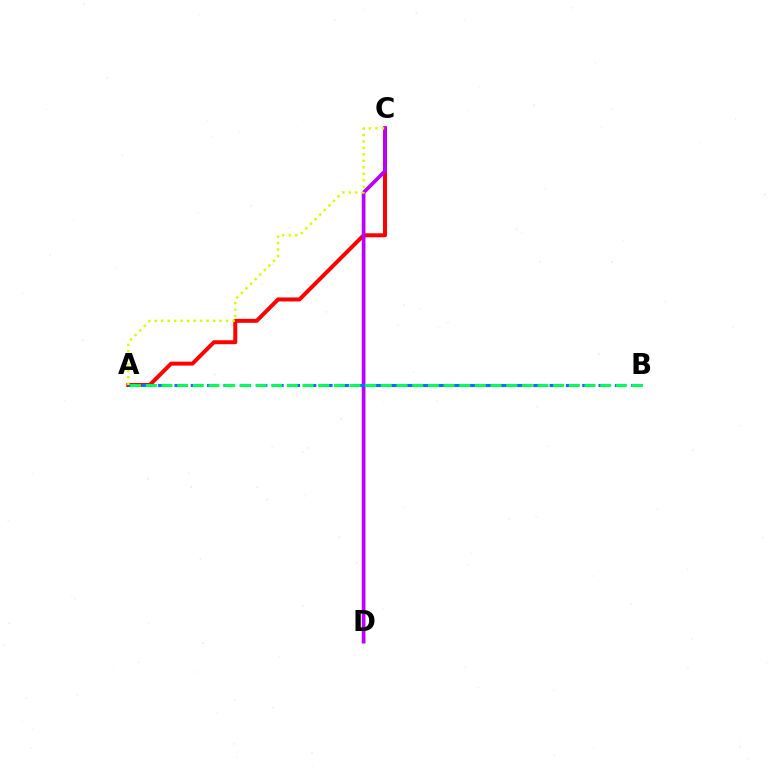{('A', 'C'): [{'color': '#ff0000', 'line_style': 'solid', 'thickness': 2.86}, {'color': '#d1ff00', 'line_style': 'dotted', 'thickness': 1.76}], ('C', 'D'): [{'color': '#b900ff', 'line_style': 'solid', 'thickness': 2.66}], ('A', 'B'): [{'color': '#0074ff', 'line_style': 'dashed', 'thickness': 2.22}, {'color': '#00ff5c', 'line_style': 'dashed', 'thickness': 2.13}]}